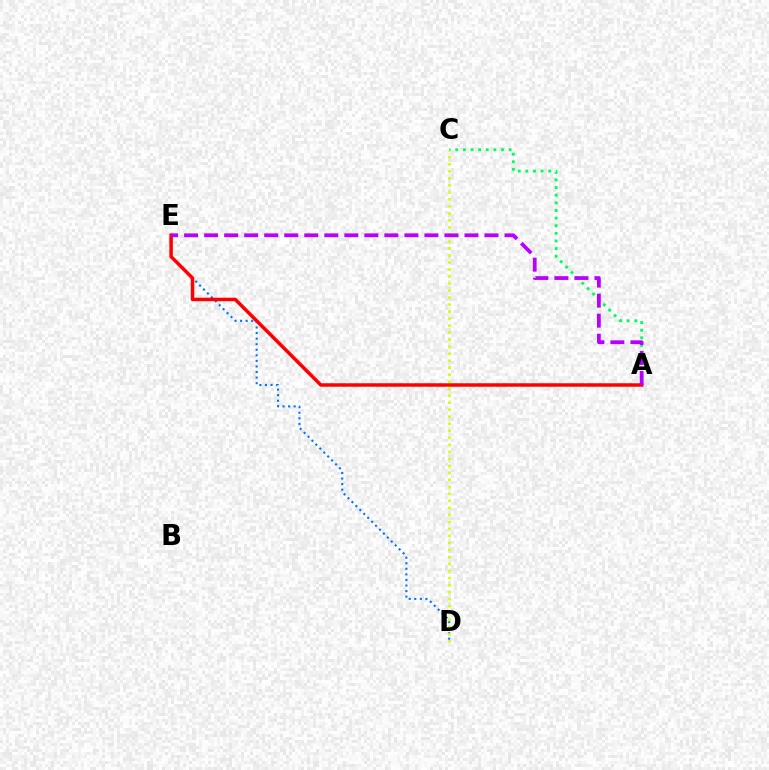{('D', 'E'): [{'color': '#0074ff', 'line_style': 'dotted', 'thickness': 1.51}], ('A', 'C'): [{'color': '#00ff5c', 'line_style': 'dotted', 'thickness': 2.07}], ('A', 'E'): [{'color': '#ff0000', 'line_style': 'solid', 'thickness': 2.51}, {'color': '#b900ff', 'line_style': 'dashed', 'thickness': 2.72}], ('C', 'D'): [{'color': '#d1ff00', 'line_style': 'dotted', 'thickness': 1.91}]}